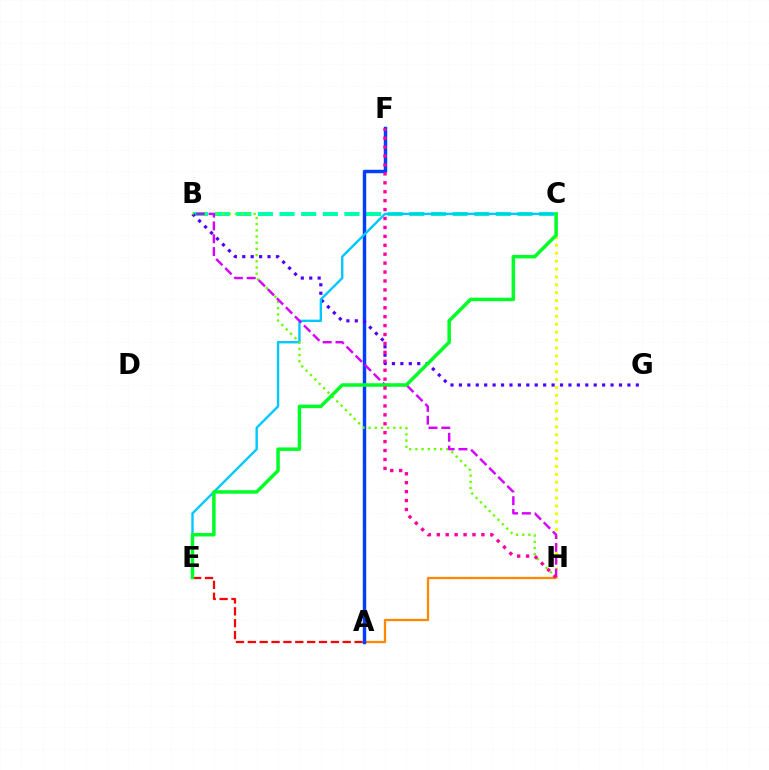{('B', 'C'): [{'color': '#00ffaf', 'line_style': 'dashed', 'thickness': 2.94}], ('A', 'E'): [{'color': '#ff0000', 'line_style': 'dashed', 'thickness': 1.61}], ('A', 'H'): [{'color': '#ff8800', 'line_style': 'solid', 'thickness': 1.65}], ('C', 'H'): [{'color': '#eeff00', 'line_style': 'dotted', 'thickness': 2.15}], ('A', 'F'): [{'color': '#003fff', 'line_style': 'solid', 'thickness': 2.48}], ('B', 'G'): [{'color': '#4f00ff', 'line_style': 'dotted', 'thickness': 2.29}], ('C', 'E'): [{'color': '#00c7ff', 'line_style': 'solid', 'thickness': 1.71}, {'color': '#00ff27', 'line_style': 'solid', 'thickness': 2.52}], ('B', 'H'): [{'color': '#66ff00', 'line_style': 'dotted', 'thickness': 1.68}, {'color': '#d600ff', 'line_style': 'dashed', 'thickness': 1.74}], ('F', 'H'): [{'color': '#ff00a0', 'line_style': 'dotted', 'thickness': 2.42}]}